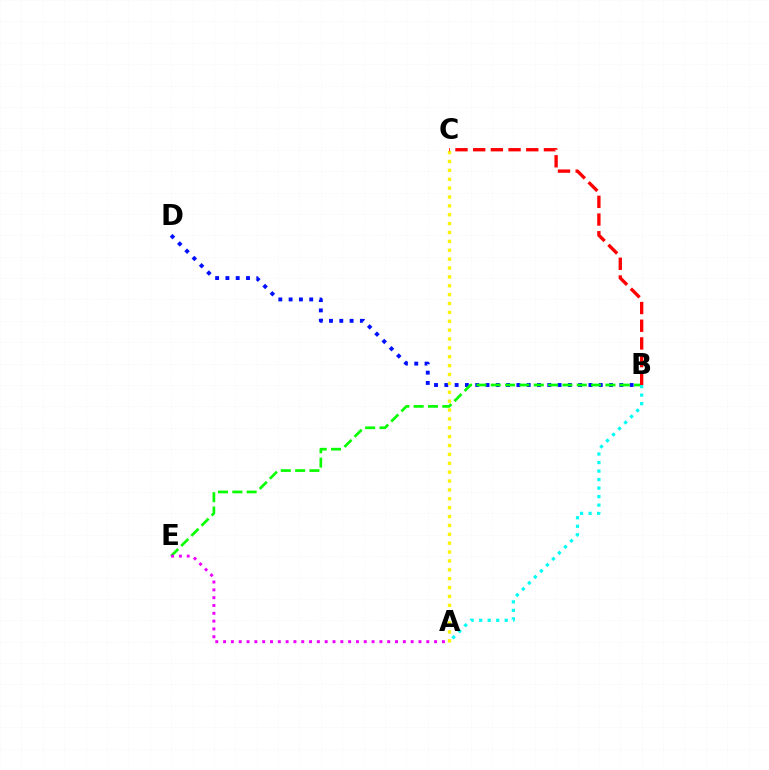{('B', 'D'): [{'color': '#0010ff', 'line_style': 'dotted', 'thickness': 2.8}], ('A', 'C'): [{'color': '#fcf500', 'line_style': 'dotted', 'thickness': 2.41}], ('B', 'E'): [{'color': '#08ff00', 'line_style': 'dashed', 'thickness': 1.95}], ('B', 'C'): [{'color': '#ff0000', 'line_style': 'dashed', 'thickness': 2.4}], ('A', 'E'): [{'color': '#ee00ff', 'line_style': 'dotted', 'thickness': 2.12}], ('A', 'B'): [{'color': '#00fff6', 'line_style': 'dotted', 'thickness': 2.31}]}